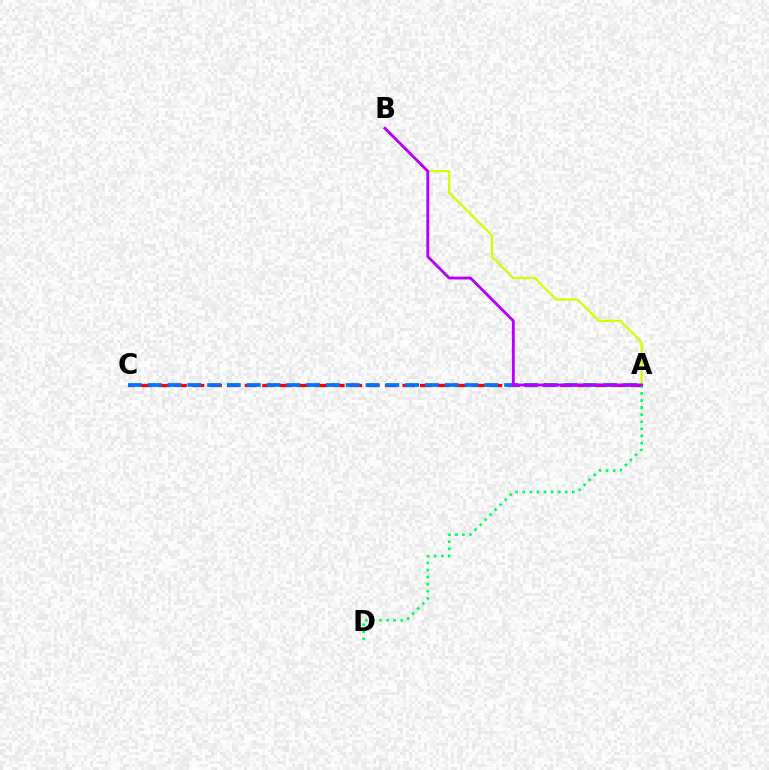{('A', 'B'): [{'color': '#d1ff00', 'line_style': 'solid', 'thickness': 1.59}, {'color': '#b900ff', 'line_style': 'solid', 'thickness': 2.07}], ('A', 'C'): [{'color': '#ff0000', 'line_style': 'dashed', 'thickness': 2.38}, {'color': '#0074ff', 'line_style': 'dashed', 'thickness': 2.69}], ('A', 'D'): [{'color': '#00ff5c', 'line_style': 'dotted', 'thickness': 1.93}]}